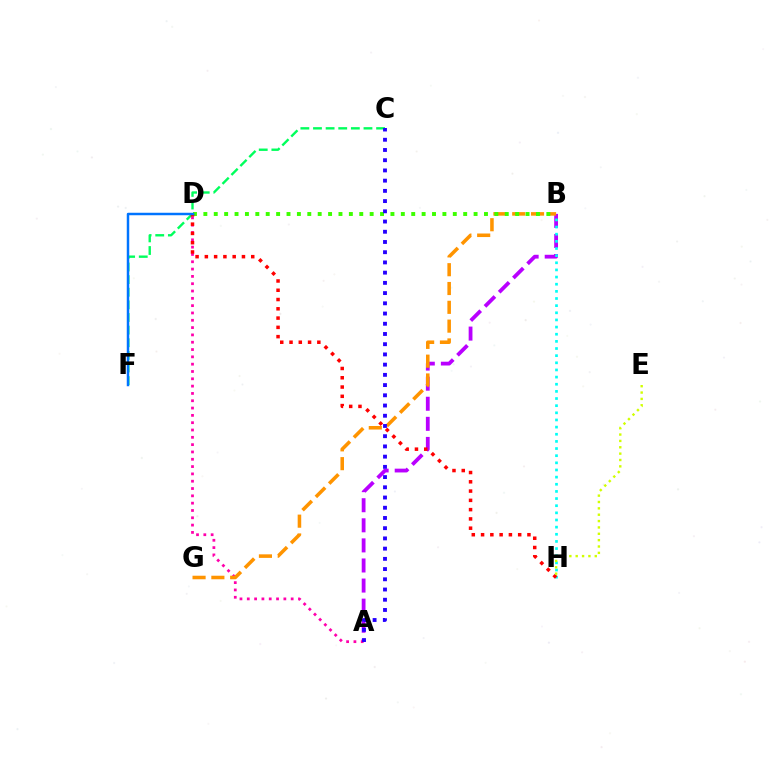{('A', 'B'): [{'color': '#b900ff', 'line_style': 'dashed', 'thickness': 2.73}], ('C', 'F'): [{'color': '#00ff5c', 'line_style': 'dashed', 'thickness': 1.71}], ('A', 'D'): [{'color': '#ff00ac', 'line_style': 'dotted', 'thickness': 1.99}], ('B', 'G'): [{'color': '#ff9400', 'line_style': 'dashed', 'thickness': 2.55}], ('B', 'H'): [{'color': '#00fff6', 'line_style': 'dotted', 'thickness': 1.94}], ('B', 'D'): [{'color': '#3dff00', 'line_style': 'dotted', 'thickness': 2.82}], ('D', 'H'): [{'color': '#ff0000', 'line_style': 'dotted', 'thickness': 2.52}], ('E', 'H'): [{'color': '#d1ff00', 'line_style': 'dotted', 'thickness': 1.73}], ('D', 'F'): [{'color': '#0074ff', 'line_style': 'solid', 'thickness': 1.78}], ('A', 'C'): [{'color': '#2500ff', 'line_style': 'dotted', 'thickness': 2.78}]}